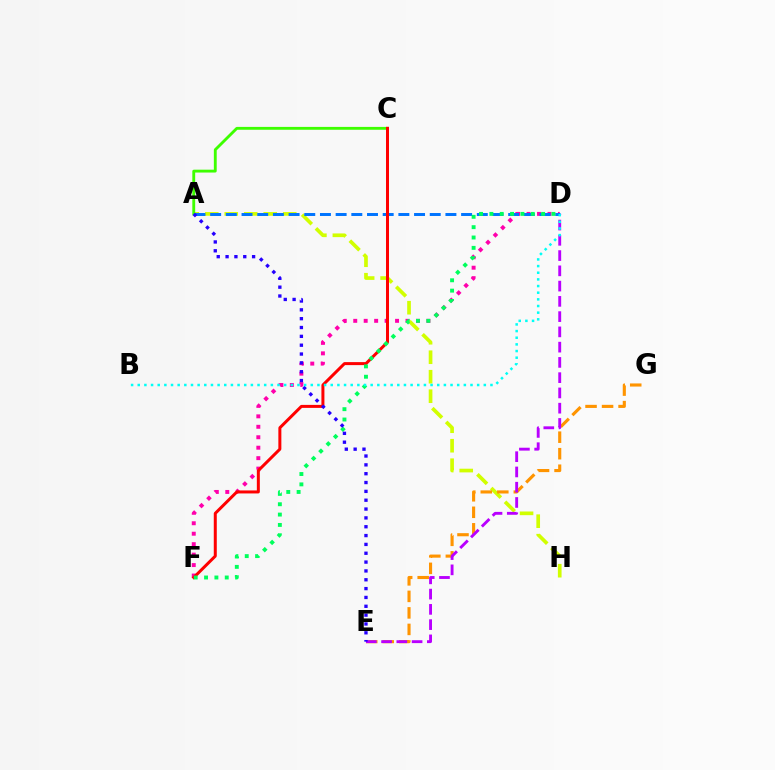{('D', 'F'): [{'color': '#ff00ac', 'line_style': 'dotted', 'thickness': 2.84}, {'color': '#00ff5c', 'line_style': 'dotted', 'thickness': 2.81}], ('A', 'H'): [{'color': '#d1ff00', 'line_style': 'dashed', 'thickness': 2.65}], ('E', 'G'): [{'color': '#ff9400', 'line_style': 'dashed', 'thickness': 2.24}], ('D', 'E'): [{'color': '#b900ff', 'line_style': 'dashed', 'thickness': 2.07}], ('A', 'C'): [{'color': '#3dff00', 'line_style': 'solid', 'thickness': 2.06}], ('A', 'D'): [{'color': '#0074ff', 'line_style': 'dashed', 'thickness': 2.13}], ('C', 'F'): [{'color': '#ff0000', 'line_style': 'solid', 'thickness': 2.16}], ('A', 'E'): [{'color': '#2500ff', 'line_style': 'dotted', 'thickness': 2.4}], ('B', 'D'): [{'color': '#00fff6', 'line_style': 'dotted', 'thickness': 1.81}]}